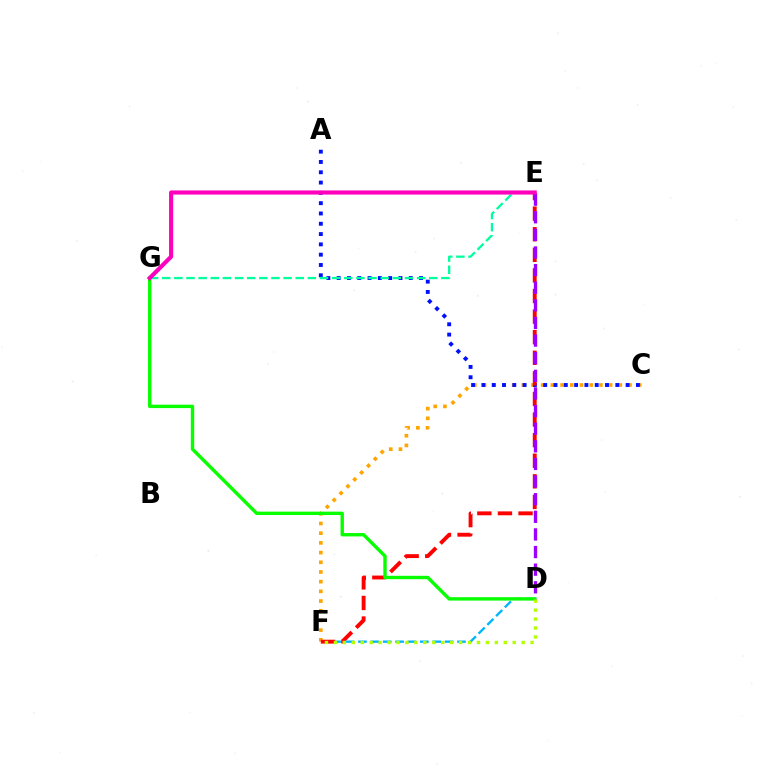{('C', 'F'): [{'color': '#ffa500', 'line_style': 'dotted', 'thickness': 2.63}], ('D', 'F'): [{'color': '#00b5ff', 'line_style': 'dashed', 'thickness': 1.68}, {'color': '#b3ff00', 'line_style': 'dotted', 'thickness': 2.43}], ('A', 'C'): [{'color': '#0010ff', 'line_style': 'dotted', 'thickness': 2.8}], ('E', 'F'): [{'color': '#ff0000', 'line_style': 'dashed', 'thickness': 2.8}], ('E', 'G'): [{'color': '#00ff9d', 'line_style': 'dashed', 'thickness': 1.65}, {'color': '#ff00bd', 'line_style': 'solid', 'thickness': 2.97}], ('D', 'E'): [{'color': '#9b00ff', 'line_style': 'dashed', 'thickness': 2.39}], ('D', 'G'): [{'color': '#08ff00', 'line_style': 'solid', 'thickness': 2.44}]}